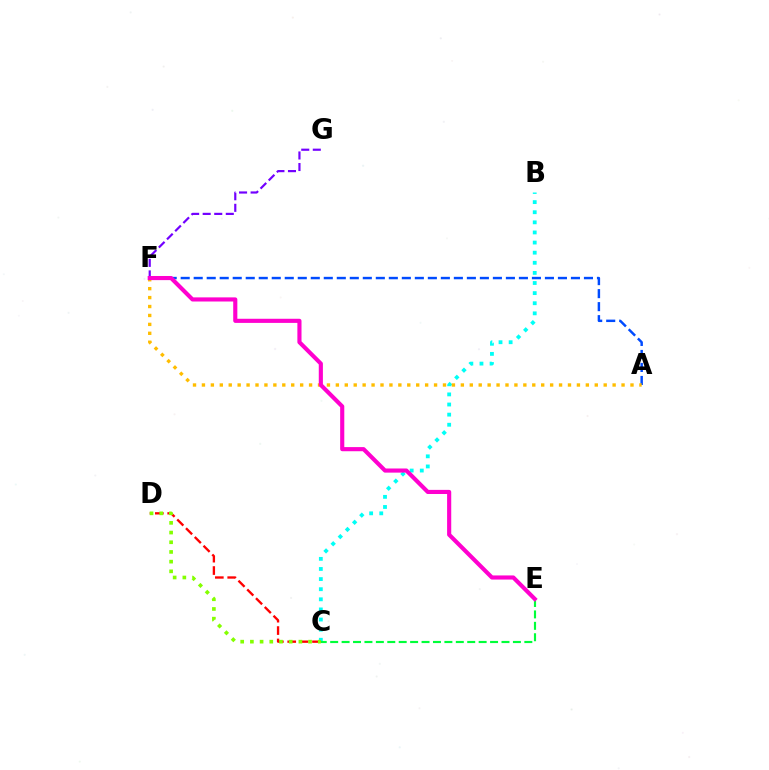{('B', 'C'): [{'color': '#00fff6', 'line_style': 'dotted', 'thickness': 2.75}], ('A', 'F'): [{'color': '#004bff', 'line_style': 'dashed', 'thickness': 1.77}, {'color': '#ffbd00', 'line_style': 'dotted', 'thickness': 2.43}], ('C', 'D'): [{'color': '#ff0000', 'line_style': 'dashed', 'thickness': 1.68}, {'color': '#84ff00', 'line_style': 'dotted', 'thickness': 2.63}], ('C', 'E'): [{'color': '#00ff39', 'line_style': 'dashed', 'thickness': 1.55}], ('F', 'G'): [{'color': '#7200ff', 'line_style': 'dashed', 'thickness': 1.57}], ('E', 'F'): [{'color': '#ff00cf', 'line_style': 'solid', 'thickness': 2.97}]}